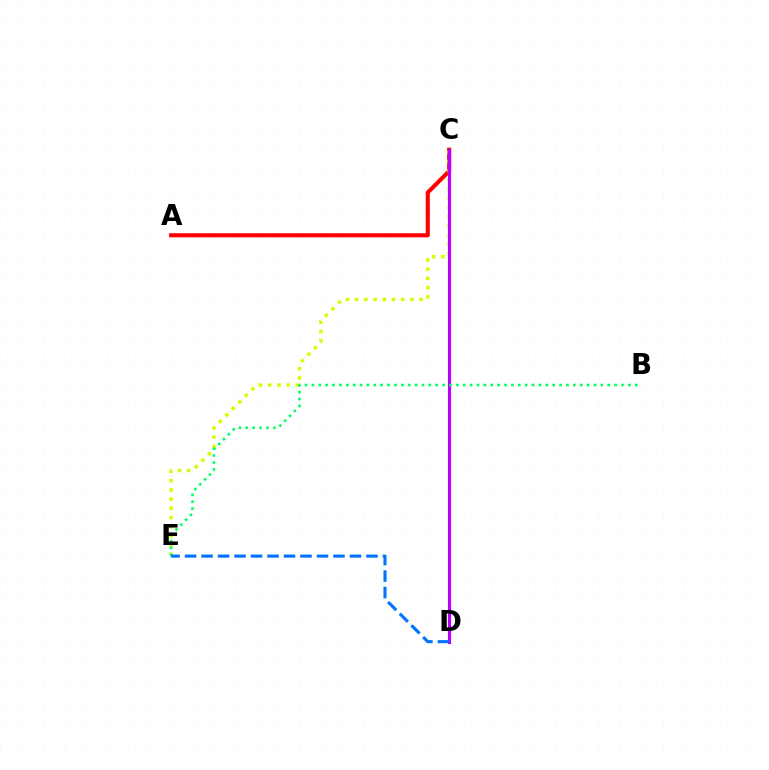{('A', 'C'): [{'color': '#ff0000', 'line_style': 'solid', 'thickness': 2.95}], ('C', 'E'): [{'color': '#d1ff00', 'line_style': 'dotted', 'thickness': 2.5}], ('C', 'D'): [{'color': '#b900ff', 'line_style': 'solid', 'thickness': 2.26}], ('B', 'E'): [{'color': '#00ff5c', 'line_style': 'dotted', 'thickness': 1.87}], ('D', 'E'): [{'color': '#0074ff', 'line_style': 'dashed', 'thickness': 2.24}]}